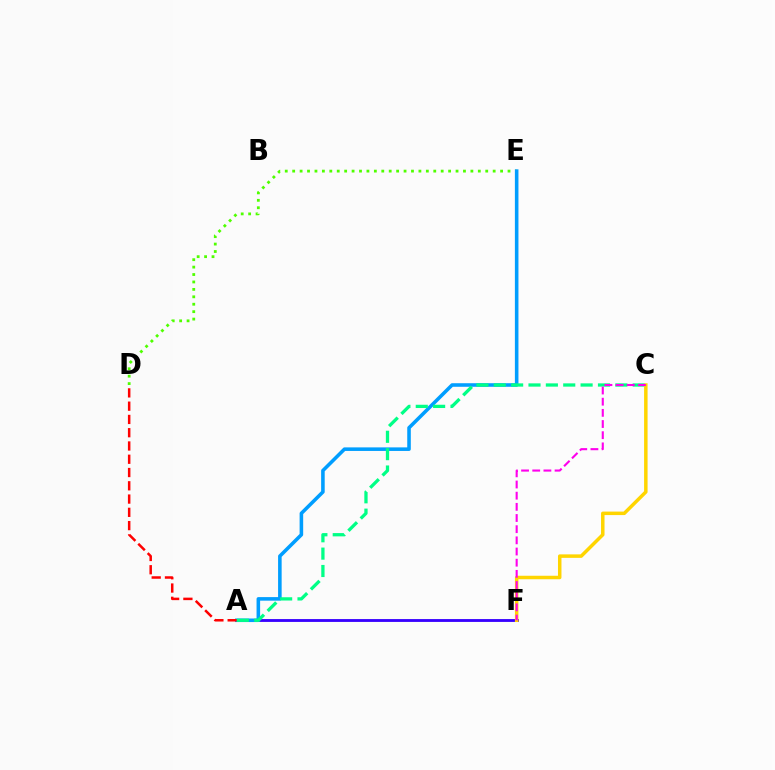{('A', 'F'): [{'color': '#3700ff', 'line_style': 'solid', 'thickness': 2.05}], ('D', 'E'): [{'color': '#4fff00', 'line_style': 'dotted', 'thickness': 2.02}], ('A', 'E'): [{'color': '#009eff', 'line_style': 'solid', 'thickness': 2.57}], ('A', 'D'): [{'color': '#ff0000', 'line_style': 'dashed', 'thickness': 1.8}], ('A', 'C'): [{'color': '#00ff86', 'line_style': 'dashed', 'thickness': 2.36}], ('C', 'F'): [{'color': '#ffd500', 'line_style': 'solid', 'thickness': 2.51}, {'color': '#ff00ed', 'line_style': 'dashed', 'thickness': 1.52}]}